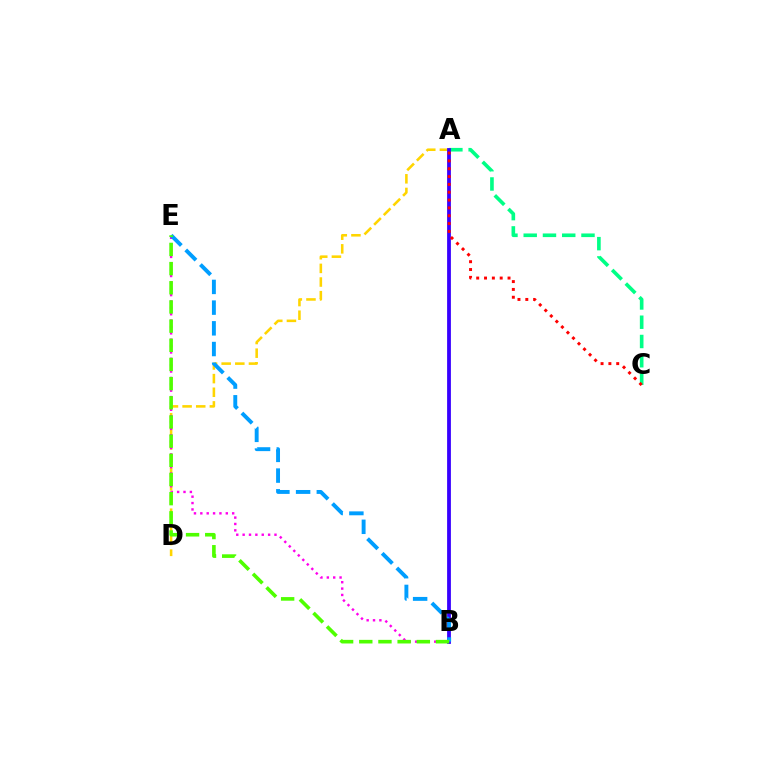{('A', 'C'): [{'color': '#00ff86', 'line_style': 'dashed', 'thickness': 2.62}, {'color': '#ff0000', 'line_style': 'dotted', 'thickness': 2.13}], ('A', 'D'): [{'color': '#ffd500', 'line_style': 'dashed', 'thickness': 1.85}], ('A', 'B'): [{'color': '#3700ff', 'line_style': 'solid', 'thickness': 2.73}], ('B', 'E'): [{'color': '#ff00ed', 'line_style': 'dotted', 'thickness': 1.73}, {'color': '#009eff', 'line_style': 'dashed', 'thickness': 2.81}, {'color': '#4fff00', 'line_style': 'dashed', 'thickness': 2.6}]}